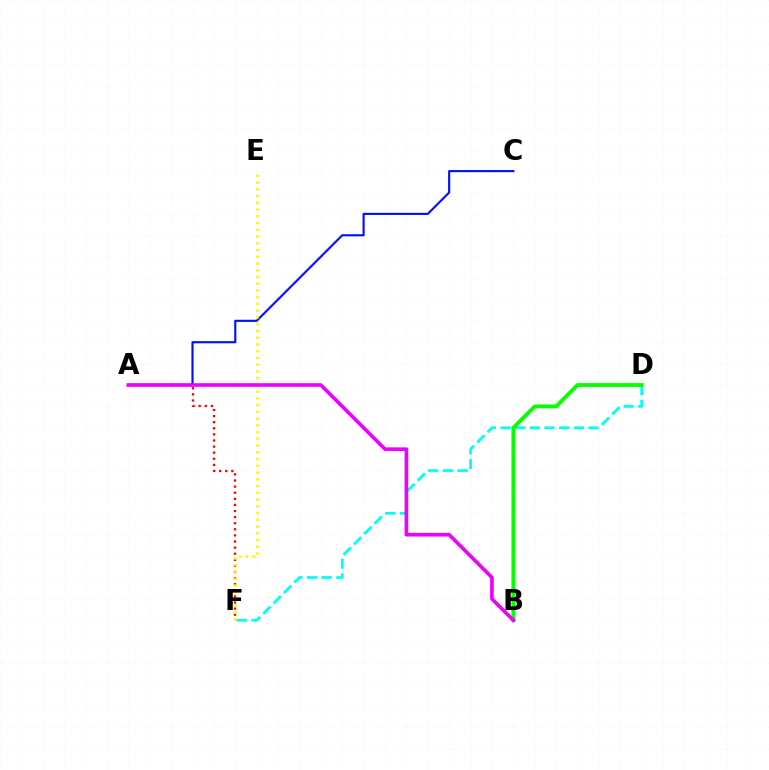{('A', 'F'): [{'color': '#ff0000', 'line_style': 'dotted', 'thickness': 1.66}], ('A', 'C'): [{'color': '#0010ff', 'line_style': 'solid', 'thickness': 1.54}], ('D', 'F'): [{'color': '#00fff6', 'line_style': 'dashed', 'thickness': 1.99}], ('B', 'D'): [{'color': '#08ff00', 'line_style': 'solid', 'thickness': 2.77}], ('E', 'F'): [{'color': '#fcf500', 'line_style': 'dotted', 'thickness': 1.83}], ('A', 'B'): [{'color': '#ee00ff', 'line_style': 'solid', 'thickness': 2.61}]}